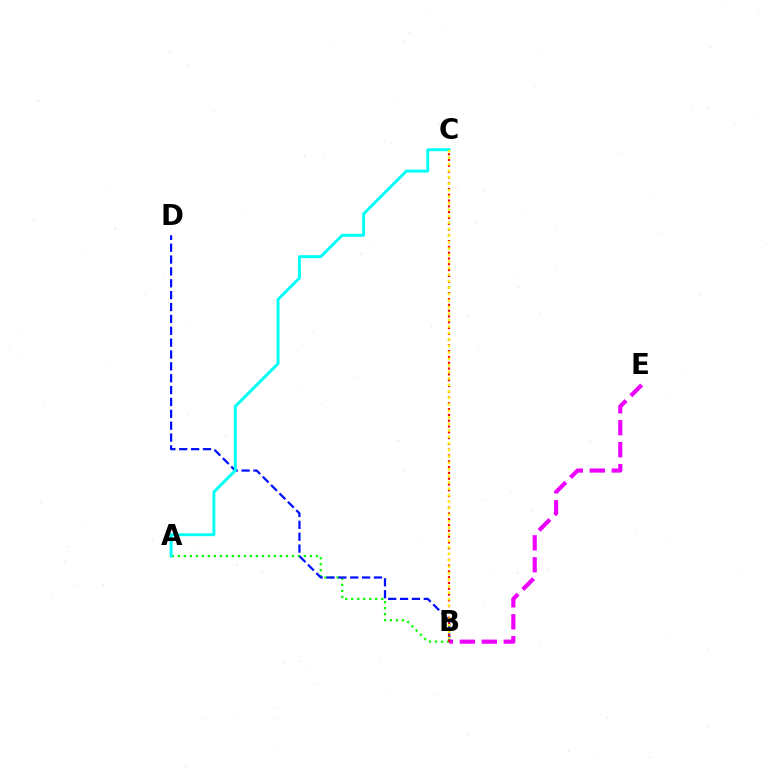{('B', 'E'): [{'color': '#ee00ff', 'line_style': 'dashed', 'thickness': 2.98}], ('A', 'B'): [{'color': '#08ff00', 'line_style': 'dotted', 'thickness': 1.63}], ('B', 'D'): [{'color': '#0010ff', 'line_style': 'dashed', 'thickness': 1.61}], ('B', 'C'): [{'color': '#ff0000', 'line_style': 'dotted', 'thickness': 1.57}, {'color': '#fcf500', 'line_style': 'dotted', 'thickness': 1.76}], ('A', 'C'): [{'color': '#00fff6', 'line_style': 'solid', 'thickness': 2.1}]}